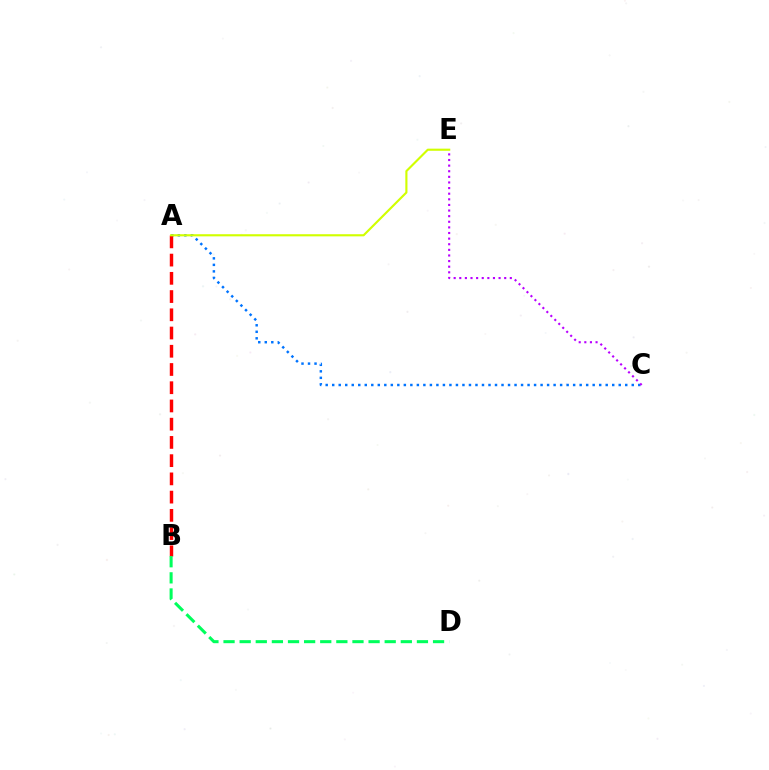{('A', 'C'): [{'color': '#0074ff', 'line_style': 'dotted', 'thickness': 1.77}], ('A', 'B'): [{'color': '#ff0000', 'line_style': 'dashed', 'thickness': 2.48}], ('C', 'E'): [{'color': '#b900ff', 'line_style': 'dotted', 'thickness': 1.53}], ('A', 'E'): [{'color': '#d1ff00', 'line_style': 'solid', 'thickness': 1.54}], ('B', 'D'): [{'color': '#00ff5c', 'line_style': 'dashed', 'thickness': 2.19}]}